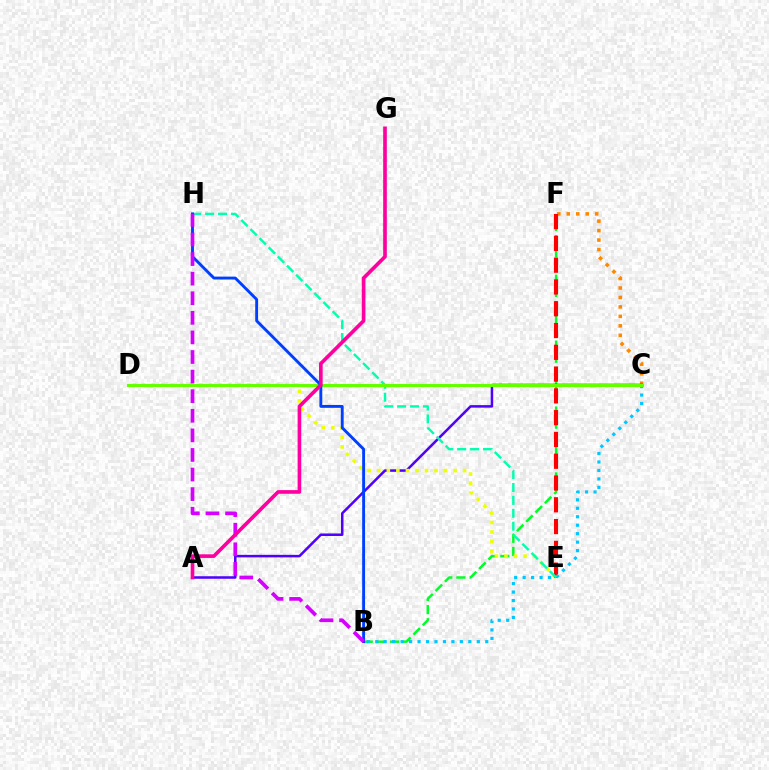{('B', 'F'): [{'color': '#00ff27', 'line_style': 'dashed', 'thickness': 1.79}], ('C', 'F'): [{'color': '#ff8800', 'line_style': 'dotted', 'thickness': 2.57}], ('A', 'C'): [{'color': '#4f00ff', 'line_style': 'solid', 'thickness': 1.82}], ('D', 'E'): [{'color': '#eeff00', 'line_style': 'dotted', 'thickness': 2.59}], ('E', 'F'): [{'color': '#ff0000', 'line_style': 'dashed', 'thickness': 2.96}], ('B', 'C'): [{'color': '#00c7ff', 'line_style': 'dotted', 'thickness': 2.3}], ('E', 'H'): [{'color': '#00ffaf', 'line_style': 'dashed', 'thickness': 1.75}], ('C', 'D'): [{'color': '#66ff00', 'line_style': 'solid', 'thickness': 2.23}], ('B', 'H'): [{'color': '#003fff', 'line_style': 'solid', 'thickness': 2.08}, {'color': '#d600ff', 'line_style': 'dashed', 'thickness': 2.66}], ('A', 'G'): [{'color': '#ff00a0', 'line_style': 'solid', 'thickness': 2.63}]}